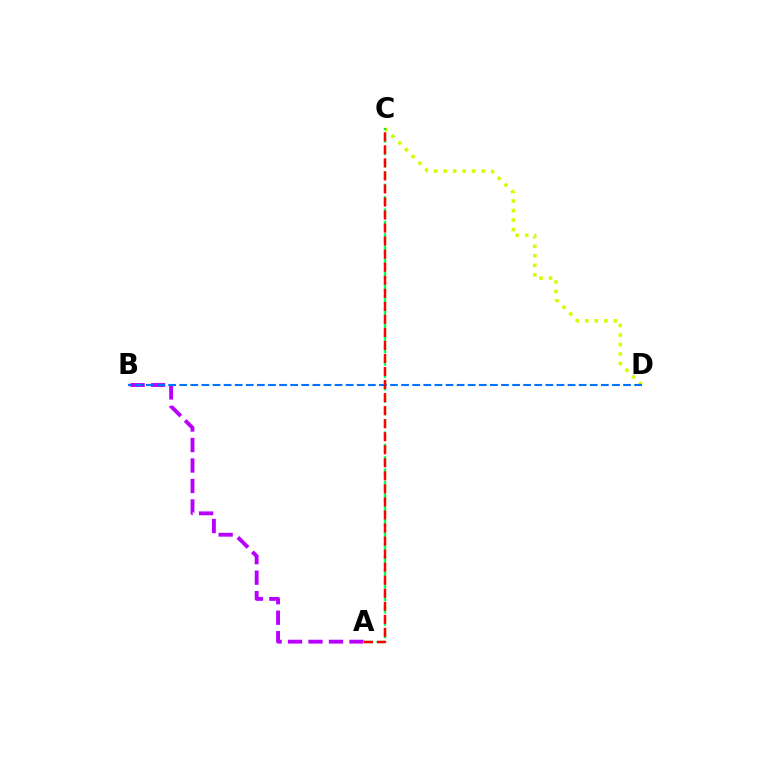{('A', 'B'): [{'color': '#b900ff', 'line_style': 'dashed', 'thickness': 2.78}], ('C', 'D'): [{'color': '#d1ff00', 'line_style': 'dotted', 'thickness': 2.58}], ('A', 'C'): [{'color': '#00ff5c', 'line_style': 'dashed', 'thickness': 1.68}, {'color': '#ff0000', 'line_style': 'dashed', 'thickness': 1.77}], ('B', 'D'): [{'color': '#0074ff', 'line_style': 'dashed', 'thickness': 1.51}]}